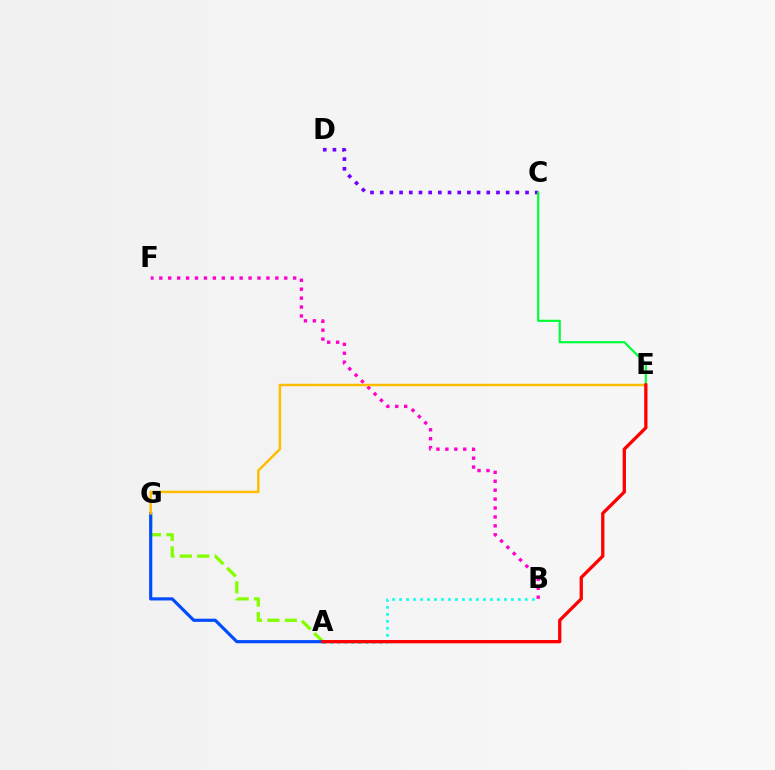{('A', 'B'): [{'color': '#00fff6', 'line_style': 'dotted', 'thickness': 1.9}], ('A', 'G'): [{'color': '#84ff00', 'line_style': 'dashed', 'thickness': 2.36}, {'color': '#004bff', 'line_style': 'solid', 'thickness': 2.27}], ('C', 'D'): [{'color': '#7200ff', 'line_style': 'dotted', 'thickness': 2.63}], ('B', 'F'): [{'color': '#ff00cf', 'line_style': 'dotted', 'thickness': 2.42}], ('E', 'G'): [{'color': '#ffbd00', 'line_style': 'solid', 'thickness': 1.77}], ('C', 'E'): [{'color': '#00ff39', 'line_style': 'solid', 'thickness': 1.58}], ('A', 'E'): [{'color': '#ff0000', 'line_style': 'solid', 'thickness': 2.37}]}